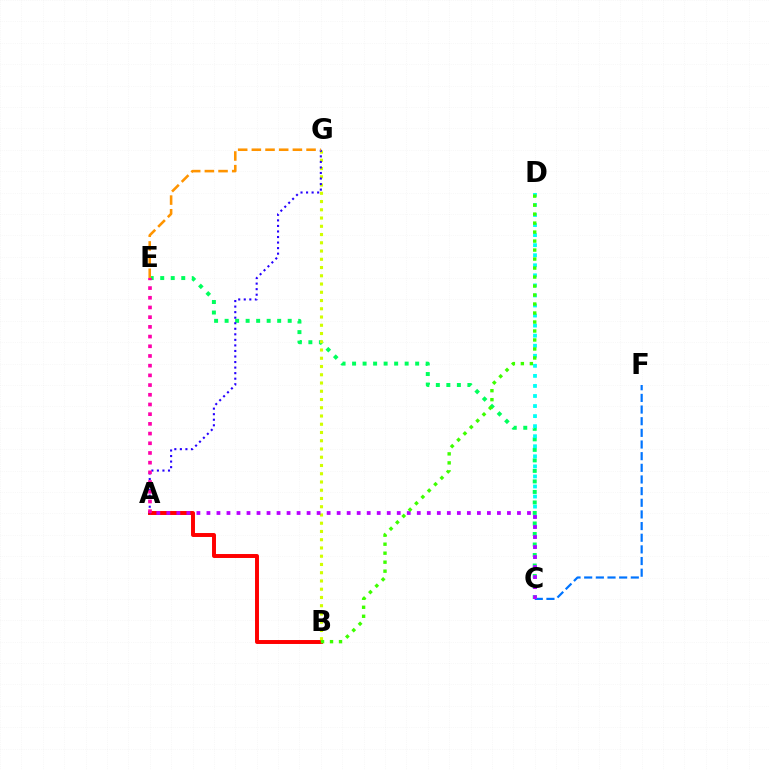{('A', 'B'): [{'color': '#ff0000', 'line_style': 'solid', 'thickness': 2.84}], ('C', 'E'): [{'color': '#00ff5c', 'line_style': 'dotted', 'thickness': 2.86}], ('C', 'F'): [{'color': '#0074ff', 'line_style': 'dashed', 'thickness': 1.58}], ('B', 'G'): [{'color': '#d1ff00', 'line_style': 'dotted', 'thickness': 2.24}], ('A', 'G'): [{'color': '#2500ff', 'line_style': 'dotted', 'thickness': 1.51}], ('A', 'E'): [{'color': '#ff00ac', 'line_style': 'dotted', 'thickness': 2.64}], ('C', 'D'): [{'color': '#00fff6', 'line_style': 'dotted', 'thickness': 2.73}], ('E', 'G'): [{'color': '#ff9400', 'line_style': 'dashed', 'thickness': 1.86}], ('A', 'C'): [{'color': '#b900ff', 'line_style': 'dotted', 'thickness': 2.72}], ('B', 'D'): [{'color': '#3dff00', 'line_style': 'dotted', 'thickness': 2.44}]}